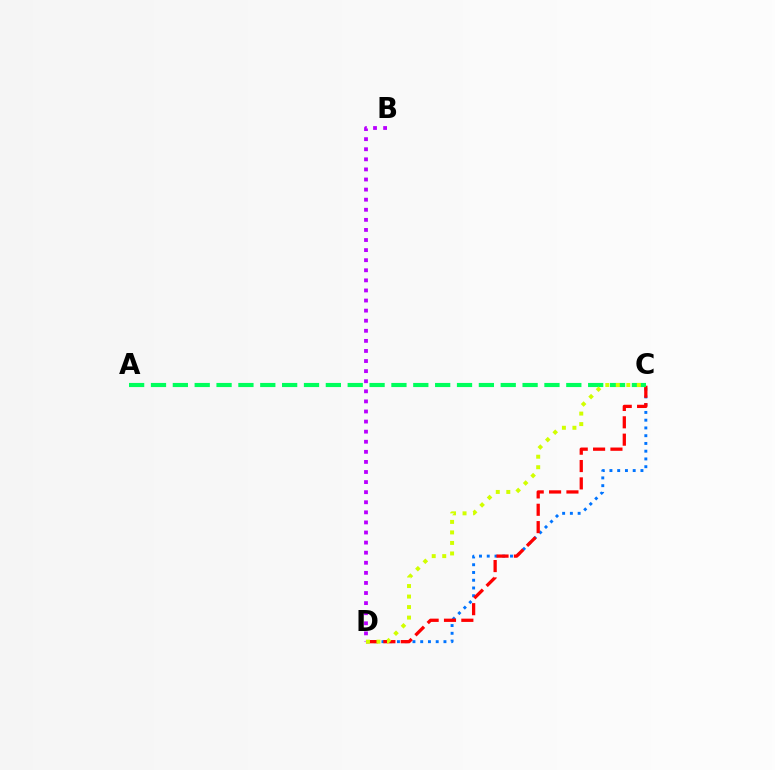{('C', 'D'): [{'color': '#0074ff', 'line_style': 'dotted', 'thickness': 2.11}, {'color': '#ff0000', 'line_style': 'dashed', 'thickness': 2.36}, {'color': '#d1ff00', 'line_style': 'dotted', 'thickness': 2.86}], ('A', 'C'): [{'color': '#00ff5c', 'line_style': 'dashed', 'thickness': 2.97}], ('B', 'D'): [{'color': '#b900ff', 'line_style': 'dotted', 'thickness': 2.74}]}